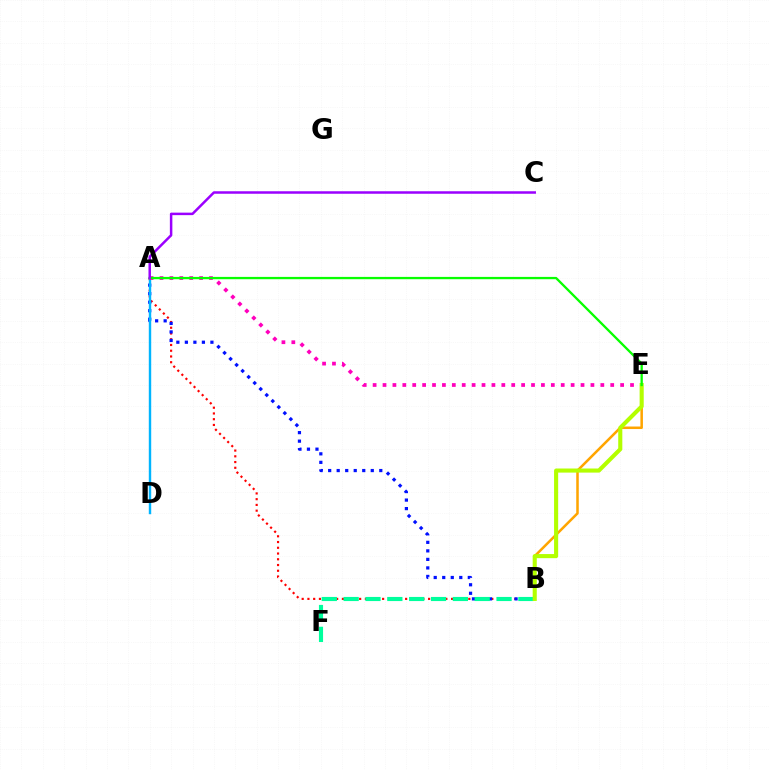{('A', 'B'): [{'color': '#ff0000', 'line_style': 'dotted', 'thickness': 1.56}, {'color': '#0010ff', 'line_style': 'dotted', 'thickness': 2.31}], ('A', 'D'): [{'color': '#00b5ff', 'line_style': 'solid', 'thickness': 1.74}], ('B', 'F'): [{'color': '#00ff9d', 'line_style': 'dashed', 'thickness': 2.97}], ('B', 'E'): [{'color': '#ffa500', 'line_style': 'solid', 'thickness': 1.82}, {'color': '#b3ff00', 'line_style': 'solid', 'thickness': 2.95}], ('A', 'E'): [{'color': '#ff00bd', 'line_style': 'dotted', 'thickness': 2.69}, {'color': '#08ff00', 'line_style': 'solid', 'thickness': 1.66}], ('A', 'C'): [{'color': '#9b00ff', 'line_style': 'solid', 'thickness': 1.8}]}